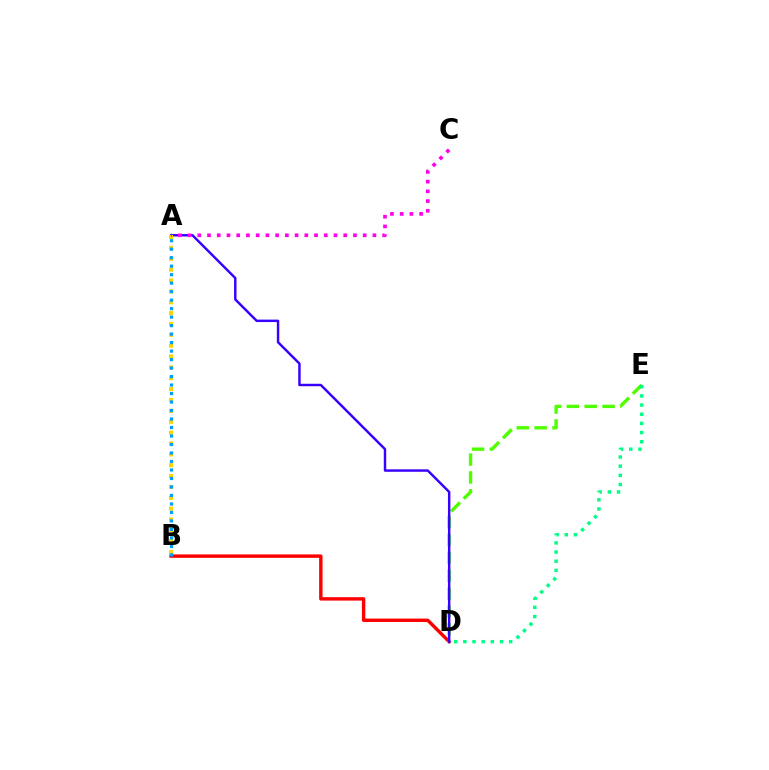{('B', 'D'): [{'color': '#ff0000', 'line_style': 'solid', 'thickness': 2.45}], ('D', 'E'): [{'color': '#4fff00', 'line_style': 'dashed', 'thickness': 2.43}, {'color': '#00ff86', 'line_style': 'dotted', 'thickness': 2.49}], ('A', 'D'): [{'color': '#3700ff', 'line_style': 'solid', 'thickness': 1.75}], ('A', 'B'): [{'color': '#ffd500', 'line_style': 'dotted', 'thickness': 2.95}, {'color': '#009eff', 'line_style': 'dotted', 'thickness': 2.31}], ('A', 'C'): [{'color': '#ff00ed', 'line_style': 'dotted', 'thickness': 2.64}]}